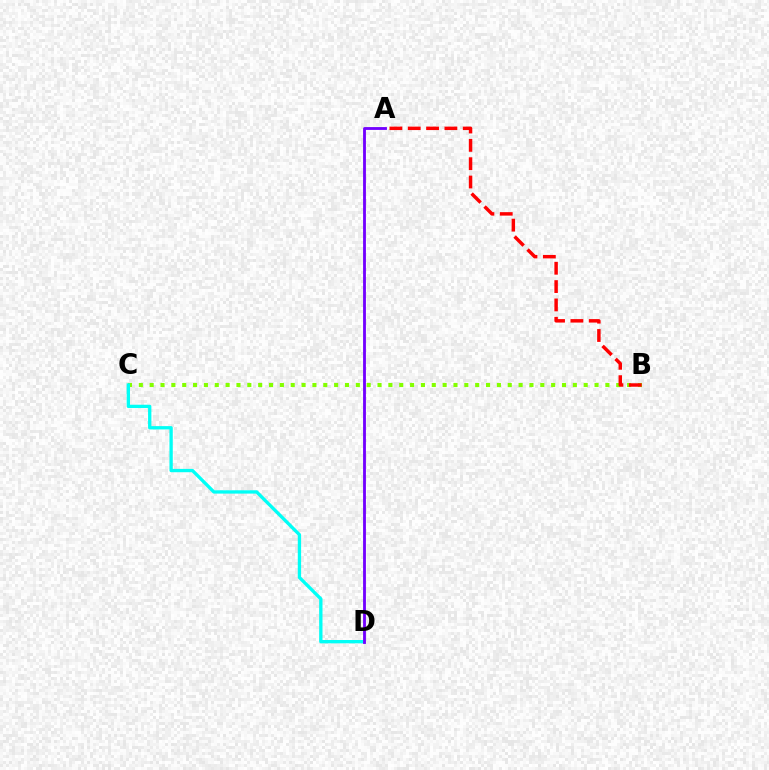{('B', 'C'): [{'color': '#84ff00', 'line_style': 'dotted', 'thickness': 2.95}], ('C', 'D'): [{'color': '#00fff6', 'line_style': 'solid', 'thickness': 2.39}], ('A', 'D'): [{'color': '#7200ff', 'line_style': 'solid', 'thickness': 2.04}], ('A', 'B'): [{'color': '#ff0000', 'line_style': 'dashed', 'thickness': 2.49}]}